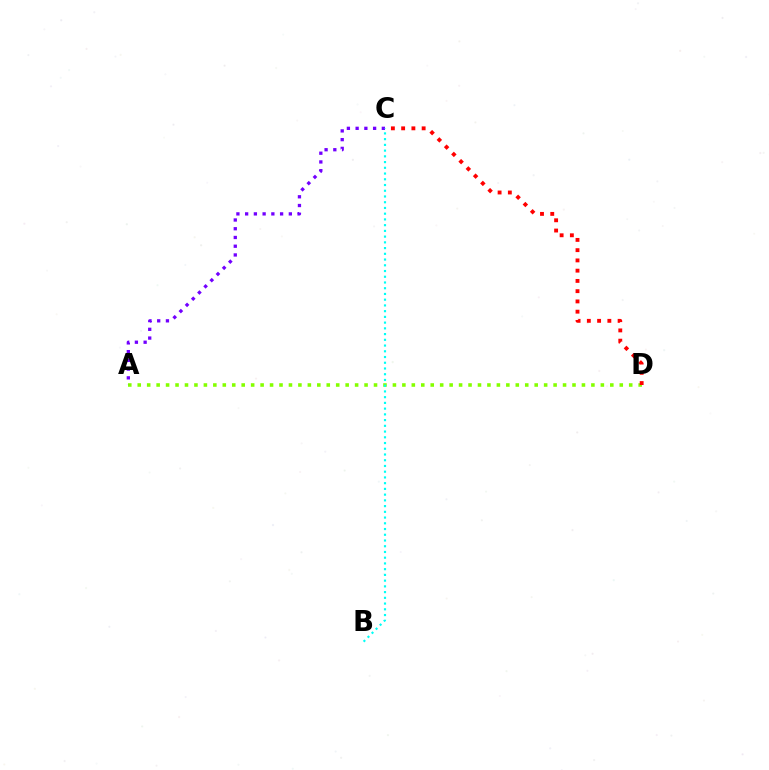{('A', 'D'): [{'color': '#84ff00', 'line_style': 'dotted', 'thickness': 2.57}], ('A', 'C'): [{'color': '#7200ff', 'line_style': 'dotted', 'thickness': 2.37}], ('C', 'D'): [{'color': '#ff0000', 'line_style': 'dotted', 'thickness': 2.79}], ('B', 'C'): [{'color': '#00fff6', 'line_style': 'dotted', 'thickness': 1.56}]}